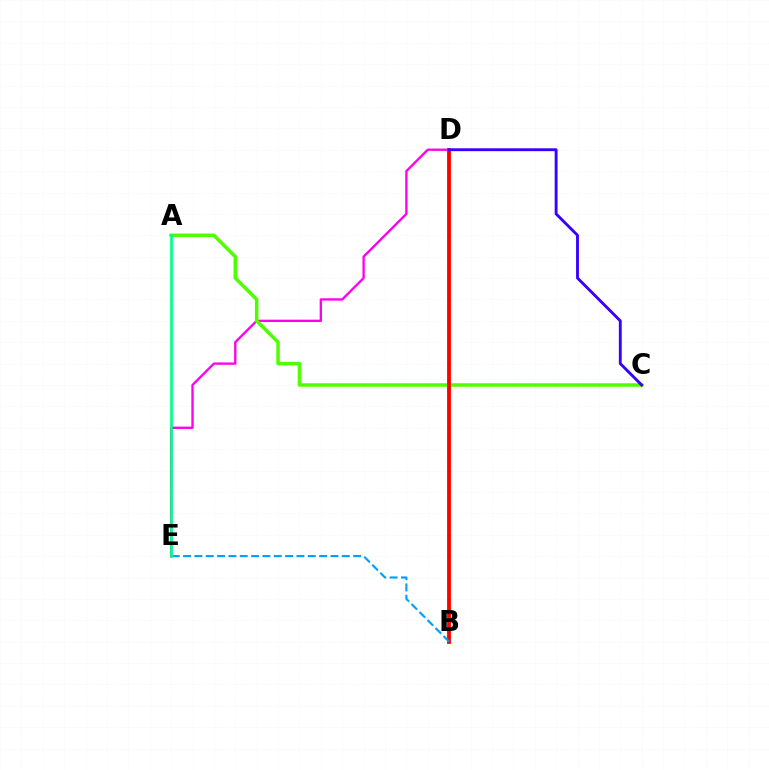{('B', 'D'): [{'color': '#ffd500', 'line_style': 'solid', 'thickness': 2.6}, {'color': '#ff0000', 'line_style': 'solid', 'thickness': 2.71}], ('D', 'E'): [{'color': '#ff00ed', 'line_style': 'solid', 'thickness': 1.69}], ('A', 'C'): [{'color': '#4fff00', 'line_style': 'solid', 'thickness': 2.52}], ('C', 'D'): [{'color': '#3700ff', 'line_style': 'solid', 'thickness': 2.07}], ('B', 'E'): [{'color': '#009eff', 'line_style': 'dashed', 'thickness': 1.54}], ('A', 'E'): [{'color': '#00ff86', 'line_style': 'solid', 'thickness': 1.93}]}